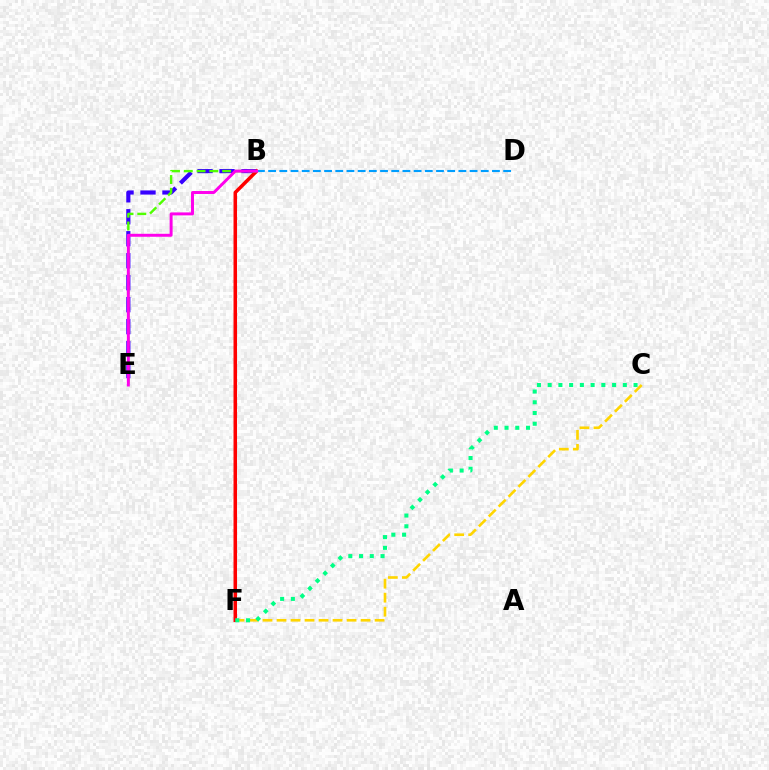{('C', 'F'): [{'color': '#ffd500', 'line_style': 'dashed', 'thickness': 1.9}, {'color': '#00ff86', 'line_style': 'dotted', 'thickness': 2.92}], ('B', 'E'): [{'color': '#3700ff', 'line_style': 'dashed', 'thickness': 2.98}, {'color': '#4fff00', 'line_style': 'dashed', 'thickness': 1.74}, {'color': '#ff00ed', 'line_style': 'solid', 'thickness': 2.13}], ('B', 'F'): [{'color': '#ff0000', 'line_style': 'solid', 'thickness': 2.53}], ('B', 'D'): [{'color': '#009eff', 'line_style': 'dashed', 'thickness': 1.52}]}